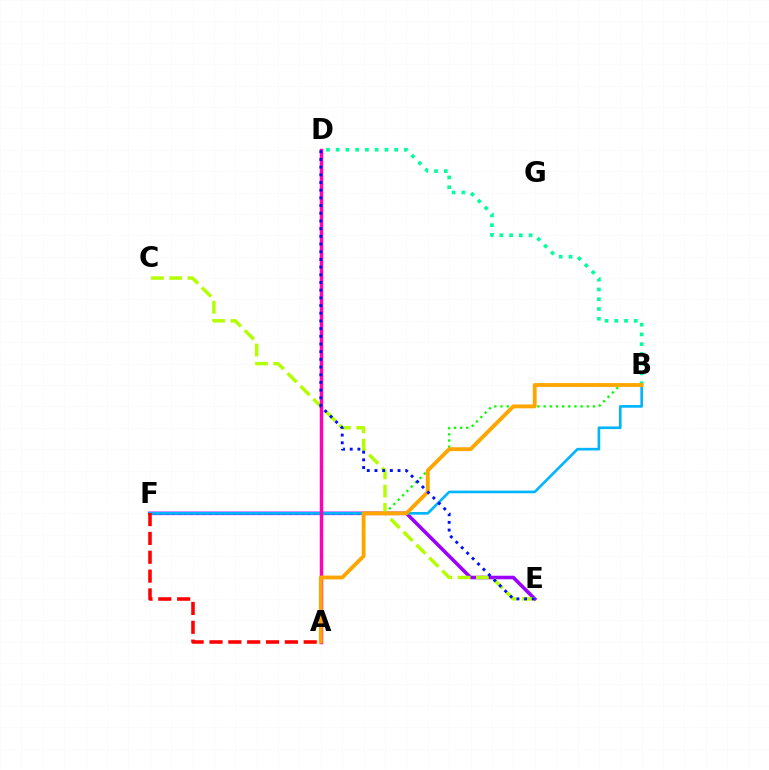{('E', 'F'): [{'color': '#9b00ff', 'line_style': 'solid', 'thickness': 2.57}], ('B', 'F'): [{'color': '#08ff00', 'line_style': 'dotted', 'thickness': 1.67}, {'color': '#00b5ff', 'line_style': 'solid', 'thickness': 1.9}], ('C', 'E'): [{'color': '#b3ff00', 'line_style': 'dashed', 'thickness': 2.48}], ('B', 'D'): [{'color': '#00ff9d', 'line_style': 'dotted', 'thickness': 2.65}], ('A', 'F'): [{'color': '#ff0000', 'line_style': 'dashed', 'thickness': 2.56}], ('A', 'D'): [{'color': '#ff00bd', 'line_style': 'solid', 'thickness': 2.49}], ('A', 'B'): [{'color': '#ffa500', 'line_style': 'solid', 'thickness': 2.77}], ('D', 'E'): [{'color': '#0010ff', 'line_style': 'dotted', 'thickness': 2.09}]}